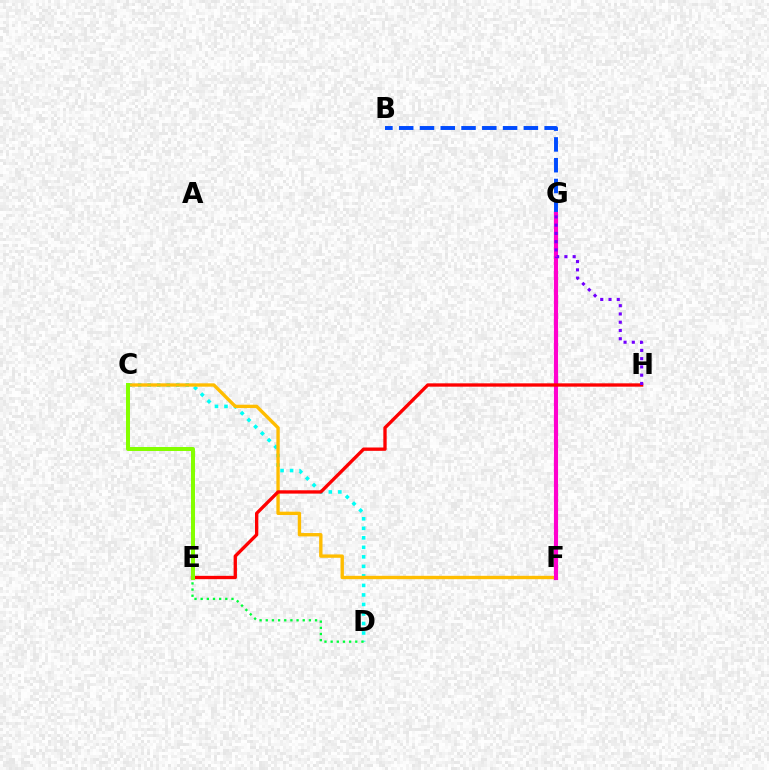{('C', 'D'): [{'color': '#00fff6', 'line_style': 'dotted', 'thickness': 2.59}], ('C', 'F'): [{'color': '#ffbd00', 'line_style': 'solid', 'thickness': 2.42}], ('B', 'G'): [{'color': '#004bff', 'line_style': 'dashed', 'thickness': 2.82}], ('D', 'E'): [{'color': '#00ff39', 'line_style': 'dotted', 'thickness': 1.67}], ('F', 'G'): [{'color': '#ff00cf', 'line_style': 'solid', 'thickness': 2.99}], ('E', 'H'): [{'color': '#ff0000', 'line_style': 'solid', 'thickness': 2.4}], ('G', 'H'): [{'color': '#7200ff', 'line_style': 'dotted', 'thickness': 2.24}], ('C', 'E'): [{'color': '#84ff00', 'line_style': 'solid', 'thickness': 2.87}]}